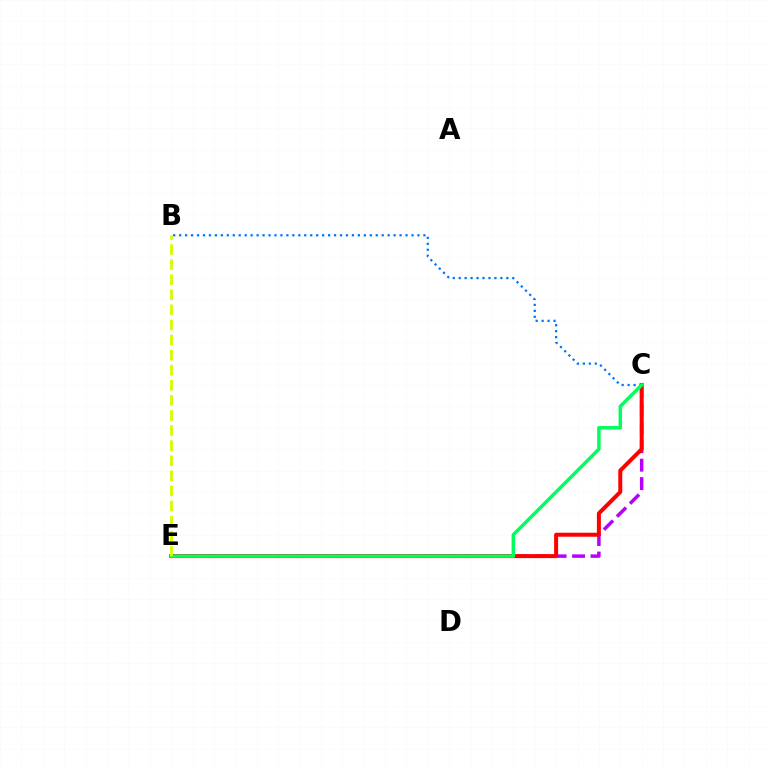{('C', 'E'): [{'color': '#b900ff', 'line_style': 'dashed', 'thickness': 2.5}, {'color': '#ff0000', 'line_style': 'solid', 'thickness': 2.87}, {'color': '#00ff5c', 'line_style': 'solid', 'thickness': 2.51}], ('B', 'C'): [{'color': '#0074ff', 'line_style': 'dotted', 'thickness': 1.62}], ('B', 'E'): [{'color': '#d1ff00', 'line_style': 'dashed', 'thickness': 2.05}]}